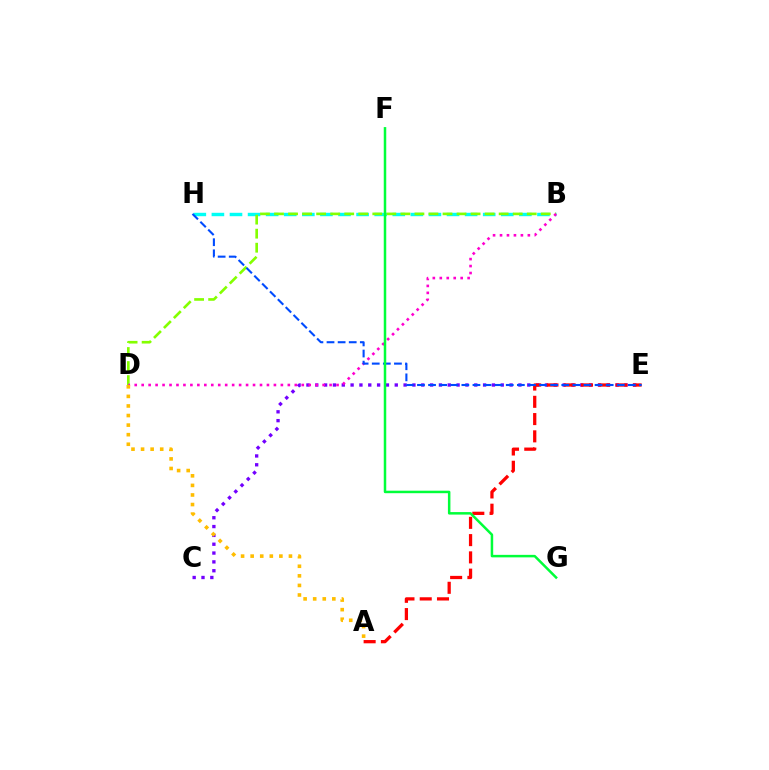{('B', 'H'): [{'color': '#00fff6', 'line_style': 'dashed', 'thickness': 2.46}], ('B', 'D'): [{'color': '#84ff00', 'line_style': 'dashed', 'thickness': 1.91}, {'color': '#ff00cf', 'line_style': 'dotted', 'thickness': 1.89}], ('C', 'E'): [{'color': '#7200ff', 'line_style': 'dotted', 'thickness': 2.4}], ('A', 'E'): [{'color': '#ff0000', 'line_style': 'dashed', 'thickness': 2.35}], ('E', 'H'): [{'color': '#004bff', 'line_style': 'dashed', 'thickness': 1.51}], ('A', 'D'): [{'color': '#ffbd00', 'line_style': 'dotted', 'thickness': 2.6}], ('F', 'G'): [{'color': '#00ff39', 'line_style': 'solid', 'thickness': 1.8}]}